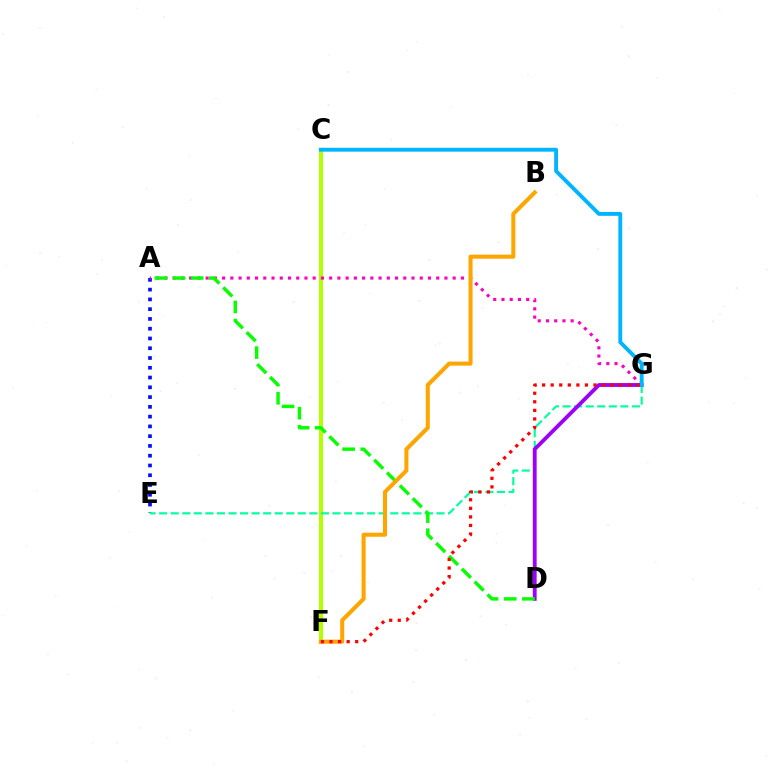{('A', 'E'): [{'color': '#0010ff', 'line_style': 'dotted', 'thickness': 2.65}], ('C', 'F'): [{'color': '#b3ff00', 'line_style': 'solid', 'thickness': 2.92}], ('E', 'G'): [{'color': '#00ff9d', 'line_style': 'dashed', 'thickness': 1.57}], ('A', 'G'): [{'color': '#ff00bd', 'line_style': 'dotted', 'thickness': 2.24}], ('D', 'G'): [{'color': '#9b00ff', 'line_style': 'solid', 'thickness': 2.76}], ('A', 'D'): [{'color': '#08ff00', 'line_style': 'dashed', 'thickness': 2.47}], ('B', 'F'): [{'color': '#ffa500', 'line_style': 'solid', 'thickness': 2.92}], ('C', 'G'): [{'color': '#00b5ff', 'line_style': 'solid', 'thickness': 2.79}], ('F', 'G'): [{'color': '#ff0000', 'line_style': 'dotted', 'thickness': 2.33}]}